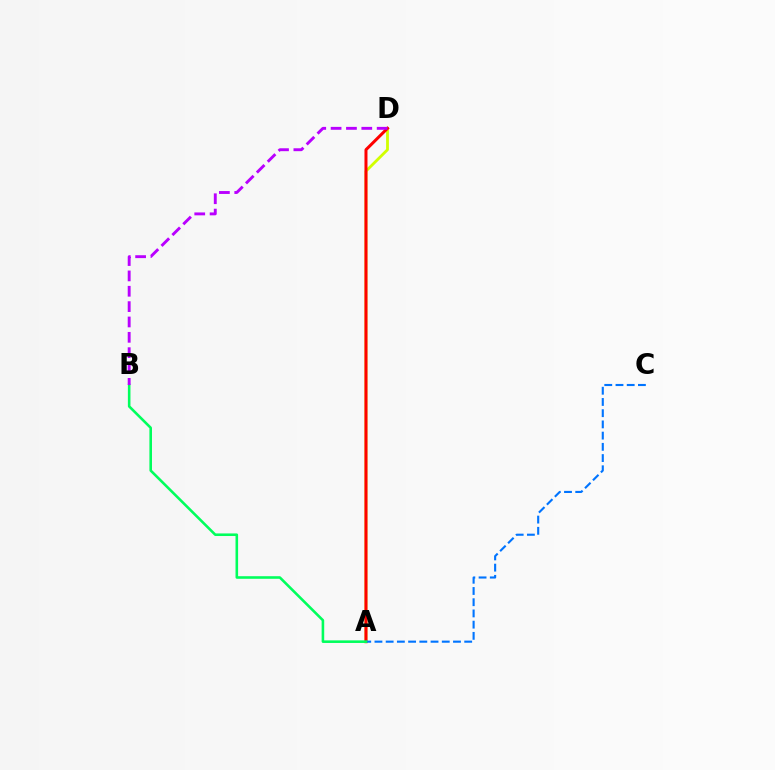{('A', 'D'): [{'color': '#d1ff00', 'line_style': 'solid', 'thickness': 2.02}, {'color': '#ff0000', 'line_style': 'solid', 'thickness': 2.16}], ('A', 'C'): [{'color': '#0074ff', 'line_style': 'dashed', 'thickness': 1.52}], ('A', 'B'): [{'color': '#00ff5c', 'line_style': 'solid', 'thickness': 1.86}], ('B', 'D'): [{'color': '#b900ff', 'line_style': 'dashed', 'thickness': 2.09}]}